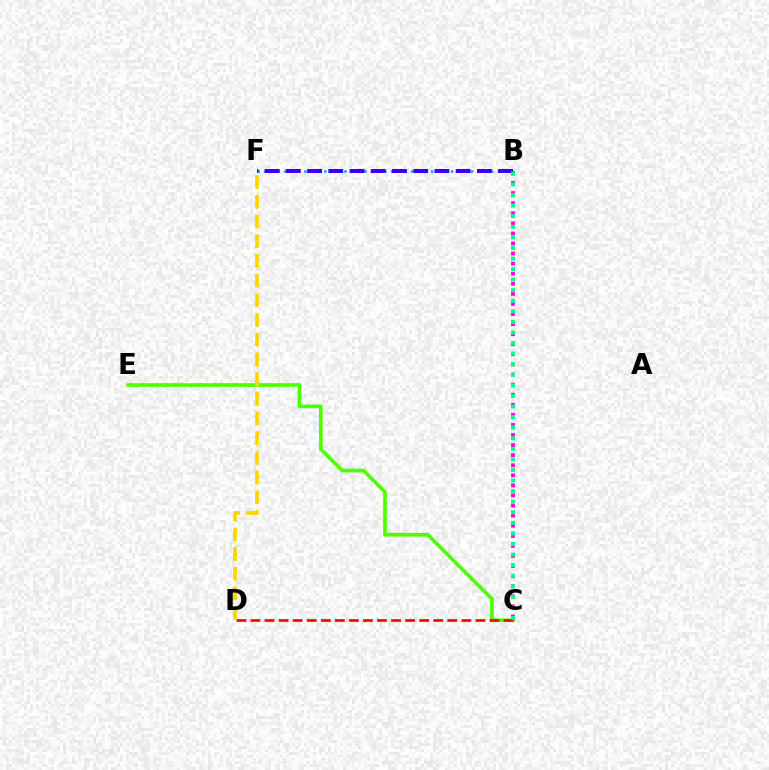{('B', 'F'): [{'color': '#009eff', 'line_style': 'dotted', 'thickness': 1.81}, {'color': '#3700ff', 'line_style': 'dashed', 'thickness': 2.88}], ('C', 'E'): [{'color': '#4fff00', 'line_style': 'solid', 'thickness': 2.66}], ('C', 'D'): [{'color': '#ff0000', 'line_style': 'dashed', 'thickness': 1.91}], ('D', 'F'): [{'color': '#ffd500', 'line_style': 'dashed', 'thickness': 2.68}], ('B', 'C'): [{'color': '#ff00ed', 'line_style': 'dotted', 'thickness': 2.74}, {'color': '#00ff86', 'line_style': 'dotted', 'thickness': 2.87}]}